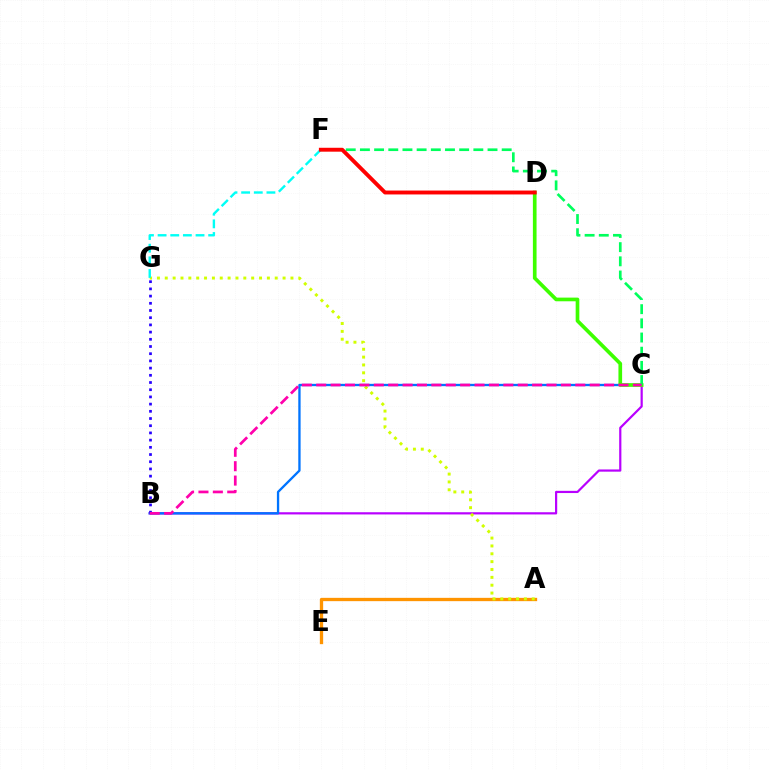{('B', 'C'): [{'color': '#b900ff', 'line_style': 'solid', 'thickness': 1.58}, {'color': '#0074ff', 'line_style': 'solid', 'thickness': 1.67}, {'color': '#ff00ac', 'line_style': 'dashed', 'thickness': 1.96}], ('A', 'E'): [{'color': '#ff9400', 'line_style': 'solid', 'thickness': 2.38}], ('A', 'G'): [{'color': '#d1ff00', 'line_style': 'dotted', 'thickness': 2.13}], ('F', 'G'): [{'color': '#00fff6', 'line_style': 'dashed', 'thickness': 1.72}], ('C', 'D'): [{'color': '#3dff00', 'line_style': 'solid', 'thickness': 2.64}], ('C', 'F'): [{'color': '#00ff5c', 'line_style': 'dashed', 'thickness': 1.93}], ('B', 'G'): [{'color': '#2500ff', 'line_style': 'dotted', 'thickness': 1.96}], ('D', 'F'): [{'color': '#ff0000', 'line_style': 'solid', 'thickness': 2.81}]}